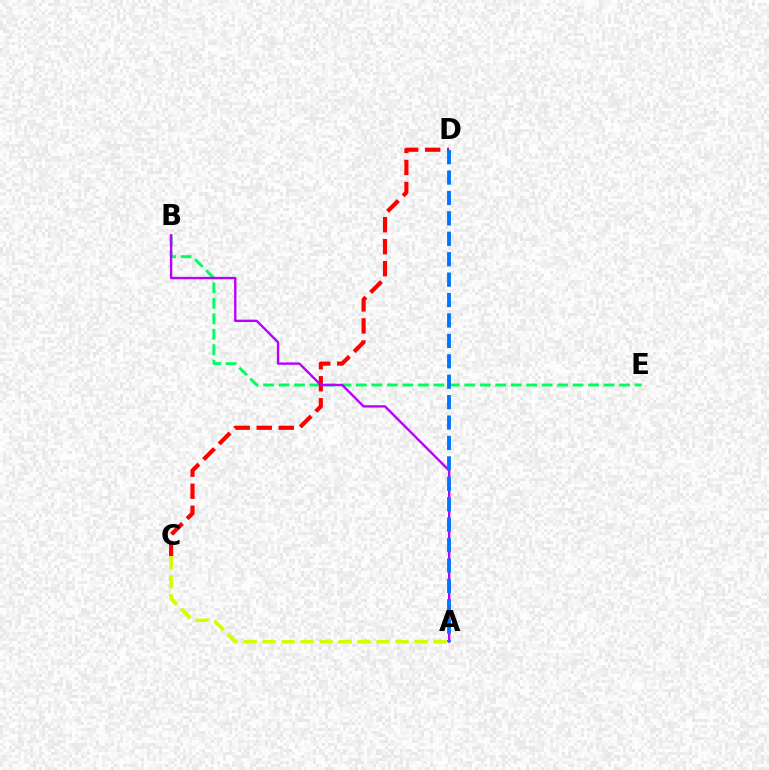{('B', 'E'): [{'color': '#00ff5c', 'line_style': 'dashed', 'thickness': 2.1}], ('C', 'D'): [{'color': '#ff0000', 'line_style': 'dashed', 'thickness': 2.99}], ('A', 'B'): [{'color': '#b900ff', 'line_style': 'solid', 'thickness': 1.7}], ('A', 'D'): [{'color': '#0074ff', 'line_style': 'dashed', 'thickness': 2.77}], ('A', 'C'): [{'color': '#d1ff00', 'line_style': 'dashed', 'thickness': 2.58}]}